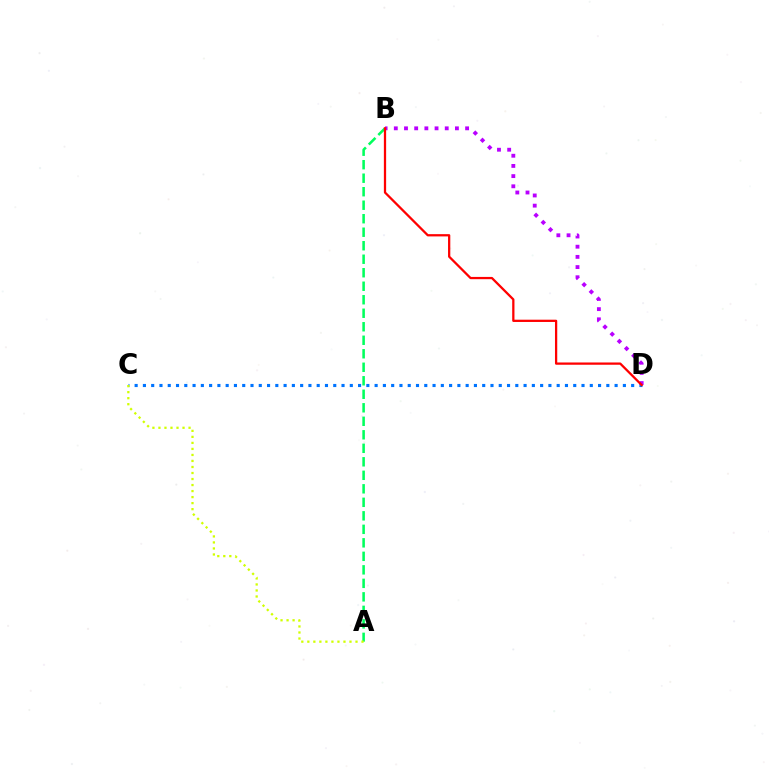{('C', 'D'): [{'color': '#0074ff', 'line_style': 'dotted', 'thickness': 2.25}], ('A', 'B'): [{'color': '#00ff5c', 'line_style': 'dashed', 'thickness': 1.83}], ('A', 'C'): [{'color': '#d1ff00', 'line_style': 'dotted', 'thickness': 1.64}], ('B', 'D'): [{'color': '#b900ff', 'line_style': 'dotted', 'thickness': 2.77}, {'color': '#ff0000', 'line_style': 'solid', 'thickness': 1.63}]}